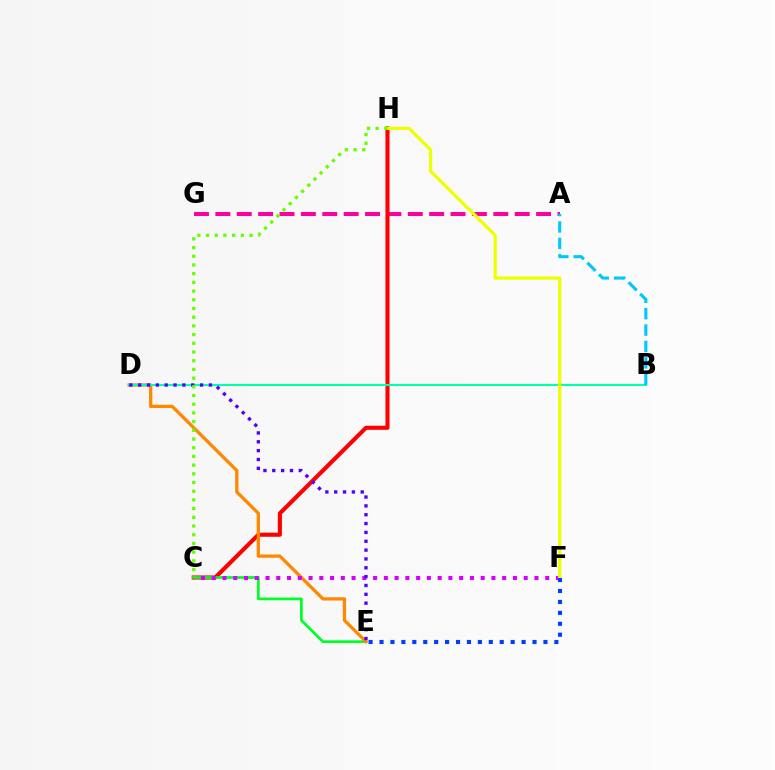{('A', 'G'): [{'color': '#ff00a0', 'line_style': 'dashed', 'thickness': 2.9}], ('C', 'H'): [{'color': '#ff0000', 'line_style': 'solid', 'thickness': 2.95}, {'color': '#66ff00', 'line_style': 'dotted', 'thickness': 2.36}], ('C', 'E'): [{'color': '#00ff27', 'line_style': 'solid', 'thickness': 1.97}], ('D', 'E'): [{'color': '#ff8800', 'line_style': 'solid', 'thickness': 2.36}, {'color': '#4f00ff', 'line_style': 'dotted', 'thickness': 2.4}], ('B', 'D'): [{'color': '#00ffaf', 'line_style': 'solid', 'thickness': 1.51}], ('C', 'F'): [{'color': '#d600ff', 'line_style': 'dotted', 'thickness': 2.92}], ('F', 'H'): [{'color': '#eeff00', 'line_style': 'solid', 'thickness': 2.34}], ('A', 'B'): [{'color': '#00c7ff', 'line_style': 'dashed', 'thickness': 2.23}], ('E', 'F'): [{'color': '#003fff', 'line_style': 'dotted', 'thickness': 2.97}]}